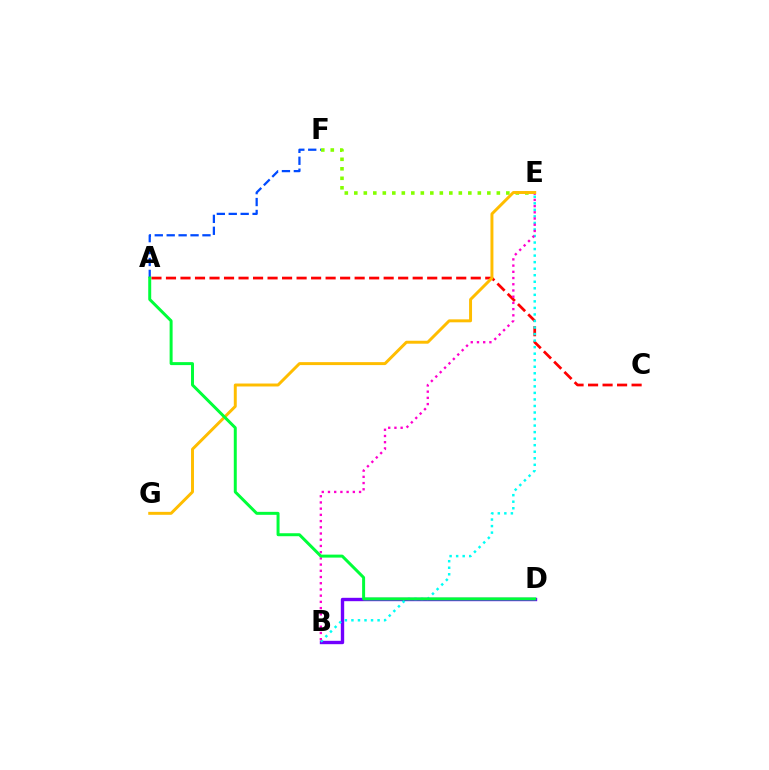{('E', 'F'): [{'color': '#84ff00', 'line_style': 'dotted', 'thickness': 2.58}], ('A', 'F'): [{'color': '#004bff', 'line_style': 'dashed', 'thickness': 1.62}], ('A', 'C'): [{'color': '#ff0000', 'line_style': 'dashed', 'thickness': 1.97}], ('B', 'D'): [{'color': '#7200ff', 'line_style': 'solid', 'thickness': 2.43}], ('B', 'E'): [{'color': '#00fff6', 'line_style': 'dotted', 'thickness': 1.78}, {'color': '#ff00cf', 'line_style': 'dotted', 'thickness': 1.69}], ('E', 'G'): [{'color': '#ffbd00', 'line_style': 'solid', 'thickness': 2.13}], ('A', 'D'): [{'color': '#00ff39', 'line_style': 'solid', 'thickness': 2.14}]}